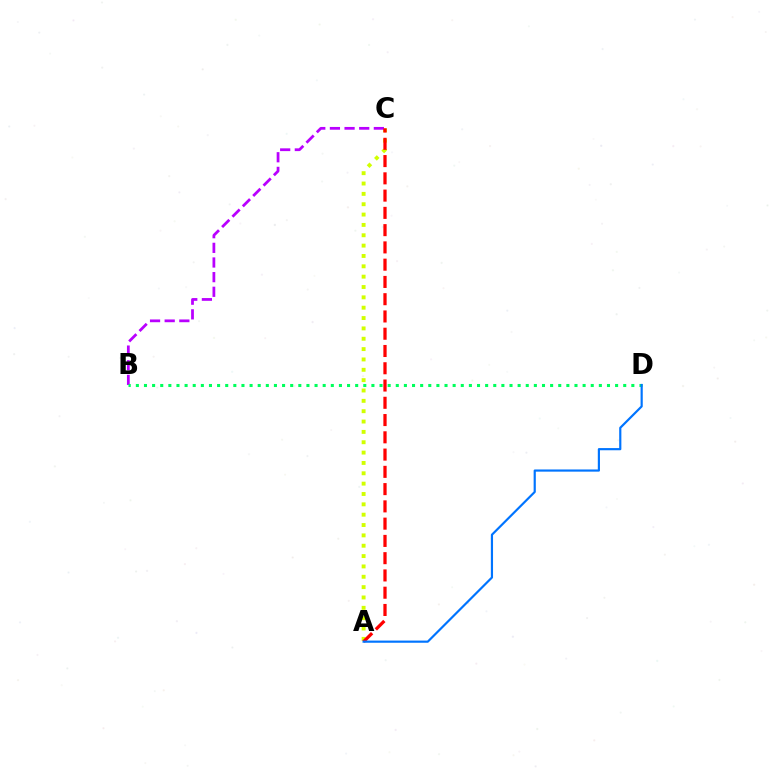{('A', 'C'): [{'color': '#d1ff00', 'line_style': 'dotted', 'thickness': 2.81}, {'color': '#ff0000', 'line_style': 'dashed', 'thickness': 2.35}], ('B', 'C'): [{'color': '#b900ff', 'line_style': 'dashed', 'thickness': 1.99}], ('B', 'D'): [{'color': '#00ff5c', 'line_style': 'dotted', 'thickness': 2.21}], ('A', 'D'): [{'color': '#0074ff', 'line_style': 'solid', 'thickness': 1.57}]}